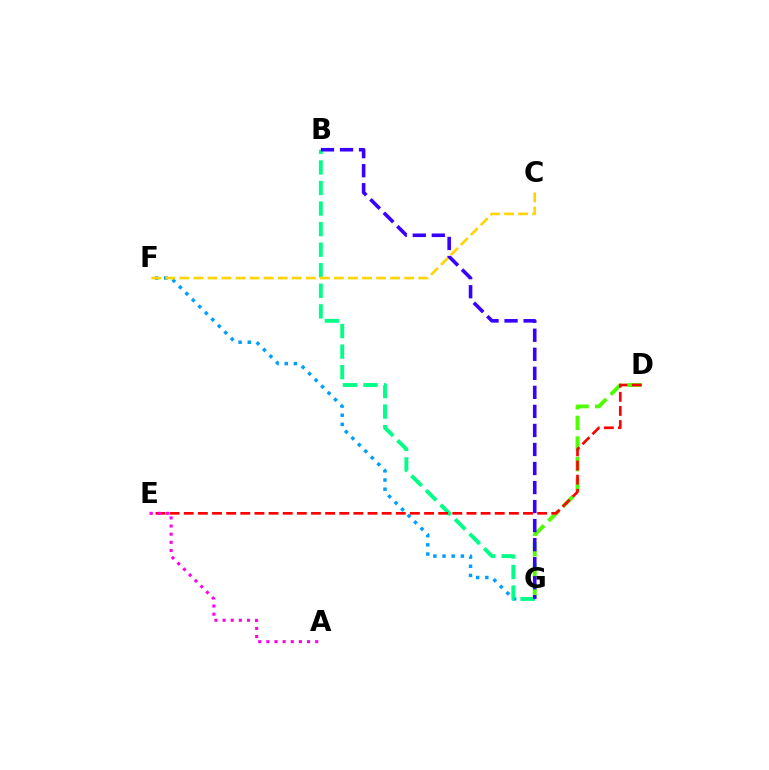{('F', 'G'): [{'color': '#009eff', 'line_style': 'dotted', 'thickness': 2.49}], ('D', 'G'): [{'color': '#4fff00', 'line_style': 'dashed', 'thickness': 2.8}], ('B', 'G'): [{'color': '#00ff86', 'line_style': 'dashed', 'thickness': 2.79}, {'color': '#3700ff', 'line_style': 'dashed', 'thickness': 2.59}], ('D', 'E'): [{'color': '#ff0000', 'line_style': 'dashed', 'thickness': 1.92}], ('C', 'F'): [{'color': '#ffd500', 'line_style': 'dashed', 'thickness': 1.91}], ('A', 'E'): [{'color': '#ff00ed', 'line_style': 'dotted', 'thickness': 2.21}]}